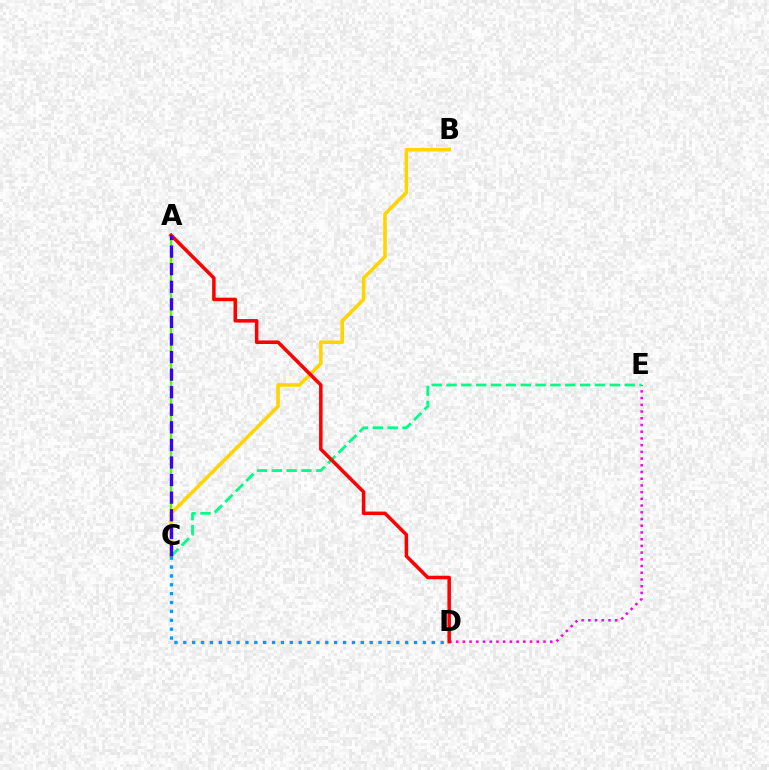{('A', 'C'): [{'color': '#4fff00', 'line_style': 'solid', 'thickness': 1.65}, {'color': '#3700ff', 'line_style': 'dashed', 'thickness': 2.39}], ('B', 'C'): [{'color': '#ffd500', 'line_style': 'solid', 'thickness': 2.55}], ('D', 'E'): [{'color': '#ff00ed', 'line_style': 'dotted', 'thickness': 1.82}], ('C', 'D'): [{'color': '#009eff', 'line_style': 'dotted', 'thickness': 2.41}], ('C', 'E'): [{'color': '#00ff86', 'line_style': 'dashed', 'thickness': 2.02}], ('A', 'D'): [{'color': '#ff0000', 'line_style': 'solid', 'thickness': 2.54}]}